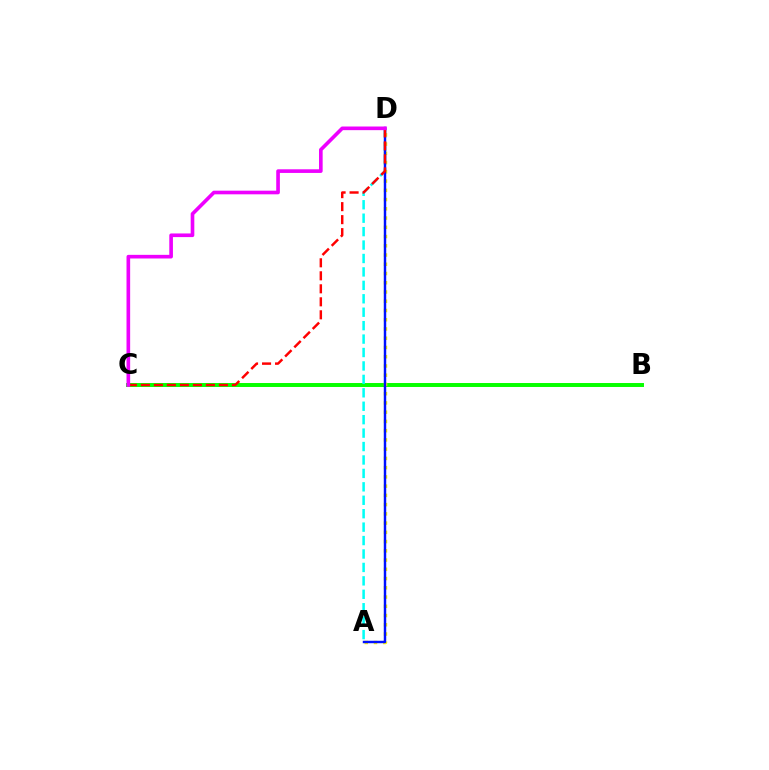{('B', 'C'): [{'color': '#08ff00', 'line_style': 'solid', 'thickness': 2.84}], ('A', 'D'): [{'color': '#00fff6', 'line_style': 'dashed', 'thickness': 1.82}, {'color': '#fcf500', 'line_style': 'dotted', 'thickness': 2.51}, {'color': '#0010ff', 'line_style': 'solid', 'thickness': 1.77}], ('C', 'D'): [{'color': '#ff0000', 'line_style': 'dashed', 'thickness': 1.77}, {'color': '#ee00ff', 'line_style': 'solid', 'thickness': 2.62}]}